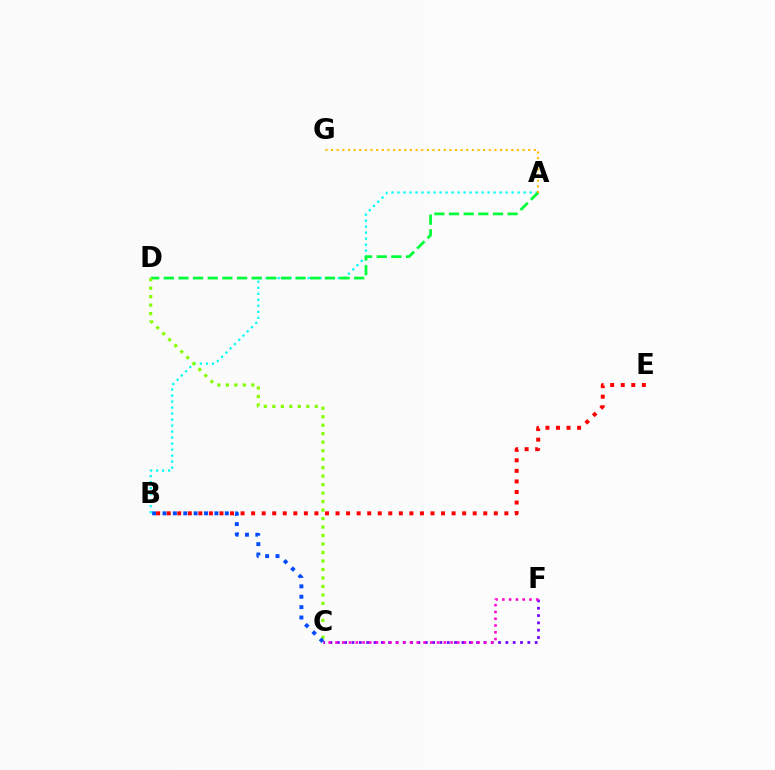{('C', 'F'): [{'color': '#7200ff', 'line_style': 'dotted', 'thickness': 1.99}, {'color': '#ff00cf', 'line_style': 'dotted', 'thickness': 1.84}], ('A', 'B'): [{'color': '#00fff6', 'line_style': 'dotted', 'thickness': 1.63}], ('A', 'D'): [{'color': '#00ff39', 'line_style': 'dashed', 'thickness': 1.99}], ('B', 'E'): [{'color': '#ff0000', 'line_style': 'dotted', 'thickness': 2.87}], ('C', 'D'): [{'color': '#84ff00', 'line_style': 'dotted', 'thickness': 2.31}], ('A', 'G'): [{'color': '#ffbd00', 'line_style': 'dotted', 'thickness': 1.53}], ('B', 'C'): [{'color': '#004bff', 'line_style': 'dotted', 'thickness': 2.82}]}